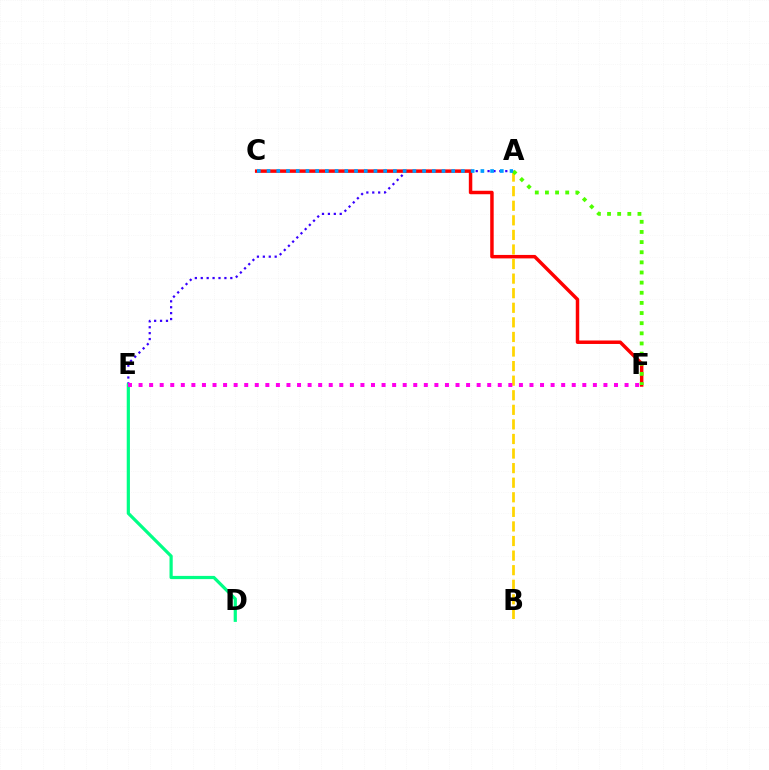{('A', 'E'): [{'color': '#3700ff', 'line_style': 'dotted', 'thickness': 1.61}], ('C', 'F'): [{'color': '#ff0000', 'line_style': 'solid', 'thickness': 2.5}], ('A', 'B'): [{'color': '#ffd500', 'line_style': 'dashed', 'thickness': 1.98}], ('D', 'E'): [{'color': '#00ff86', 'line_style': 'solid', 'thickness': 2.31}], ('E', 'F'): [{'color': '#ff00ed', 'line_style': 'dotted', 'thickness': 2.87}], ('A', 'F'): [{'color': '#4fff00', 'line_style': 'dotted', 'thickness': 2.75}], ('A', 'C'): [{'color': '#009eff', 'line_style': 'dotted', 'thickness': 2.64}]}